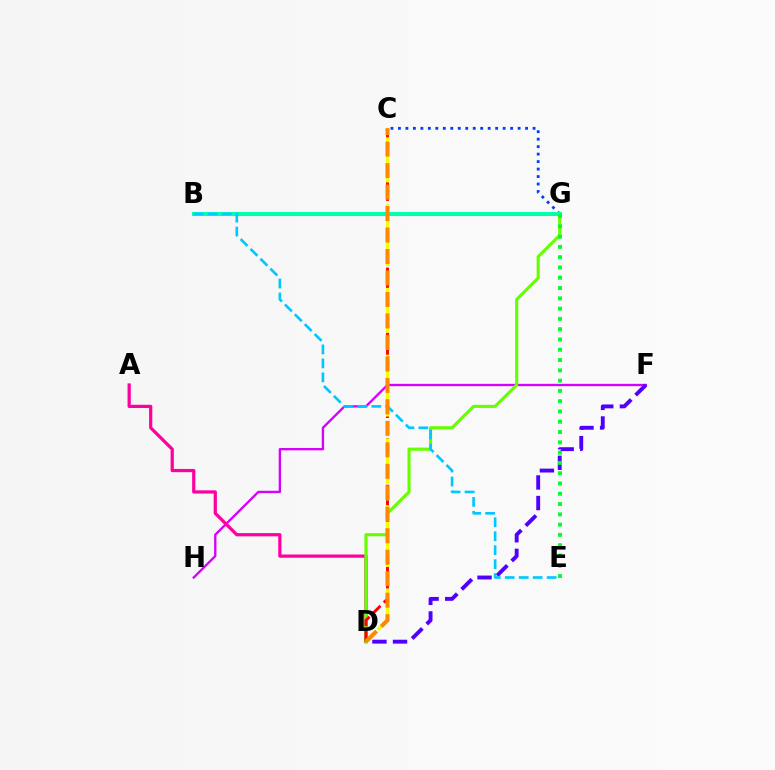{('F', 'H'): [{'color': '#d600ff', 'line_style': 'solid', 'thickness': 1.68}], ('A', 'D'): [{'color': '#ff00a0', 'line_style': 'solid', 'thickness': 2.33}], ('D', 'G'): [{'color': '#66ff00', 'line_style': 'solid', 'thickness': 2.25}], ('C', 'D'): [{'color': '#ff0000', 'line_style': 'dashed', 'thickness': 2.11}, {'color': '#eeff00', 'line_style': 'dashed', 'thickness': 2.27}, {'color': '#ff8800', 'line_style': 'dashed', 'thickness': 2.92}], ('C', 'G'): [{'color': '#003fff', 'line_style': 'dotted', 'thickness': 2.03}], ('B', 'G'): [{'color': '#00ffaf', 'line_style': 'solid', 'thickness': 2.93}], ('D', 'F'): [{'color': '#4f00ff', 'line_style': 'dashed', 'thickness': 2.8}], ('E', 'G'): [{'color': '#00ff27', 'line_style': 'dotted', 'thickness': 2.79}], ('B', 'E'): [{'color': '#00c7ff', 'line_style': 'dashed', 'thickness': 1.9}]}